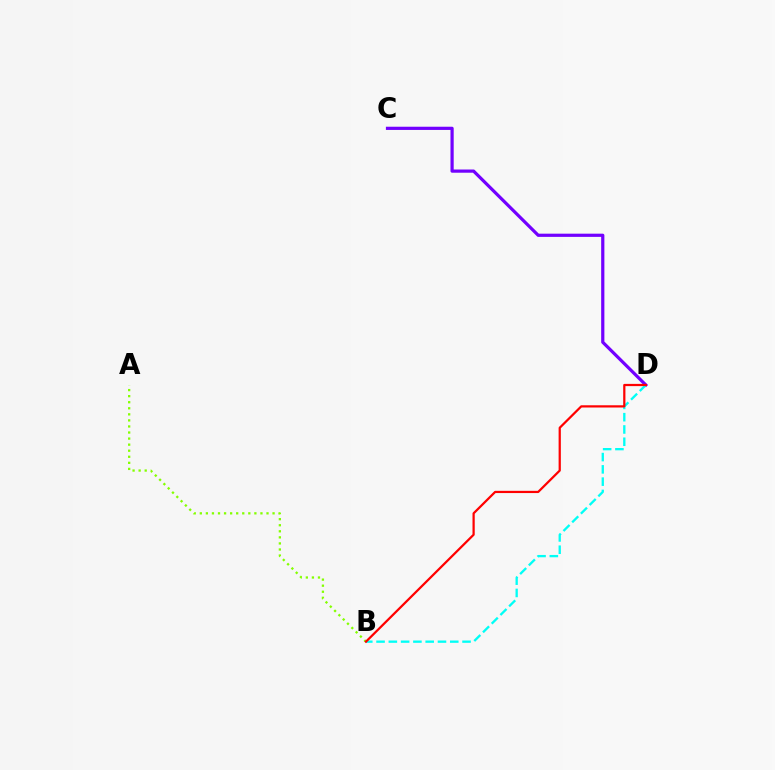{('A', 'B'): [{'color': '#84ff00', 'line_style': 'dotted', 'thickness': 1.65}], ('C', 'D'): [{'color': '#7200ff', 'line_style': 'solid', 'thickness': 2.31}], ('B', 'D'): [{'color': '#00fff6', 'line_style': 'dashed', 'thickness': 1.67}, {'color': '#ff0000', 'line_style': 'solid', 'thickness': 1.6}]}